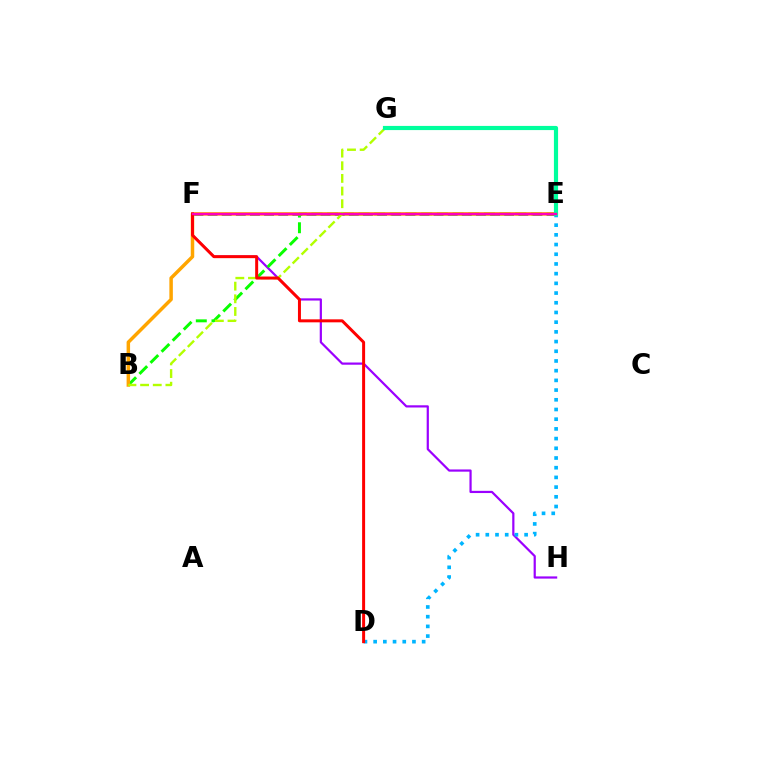{('F', 'H'): [{'color': '#9b00ff', 'line_style': 'solid', 'thickness': 1.59}], ('D', 'E'): [{'color': '#00b5ff', 'line_style': 'dotted', 'thickness': 2.64}], ('B', 'E'): [{'color': '#08ff00', 'line_style': 'dashed', 'thickness': 2.13}, {'color': '#ffa500', 'line_style': 'solid', 'thickness': 2.51}], ('E', 'F'): [{'color': '#0010ff', 'line_style': 'dashed', 'thickness': 1.92}, {'color': '#ff00bd', 'line_style': 'solid', 'thickness': 1.73}], ('B', 'G'): [{'color': '#b3ff00', 'line_style': 'dashed', 'thickness': 1.72}], ('E', 'G'): [{'color': '#00ff9d', 'line_style': 'solid', 'thickness': 3.0}], ('D', 'F'): [{'color': '#ff0000', 'line_style': 'solid', 'thickness': 2.15}]}